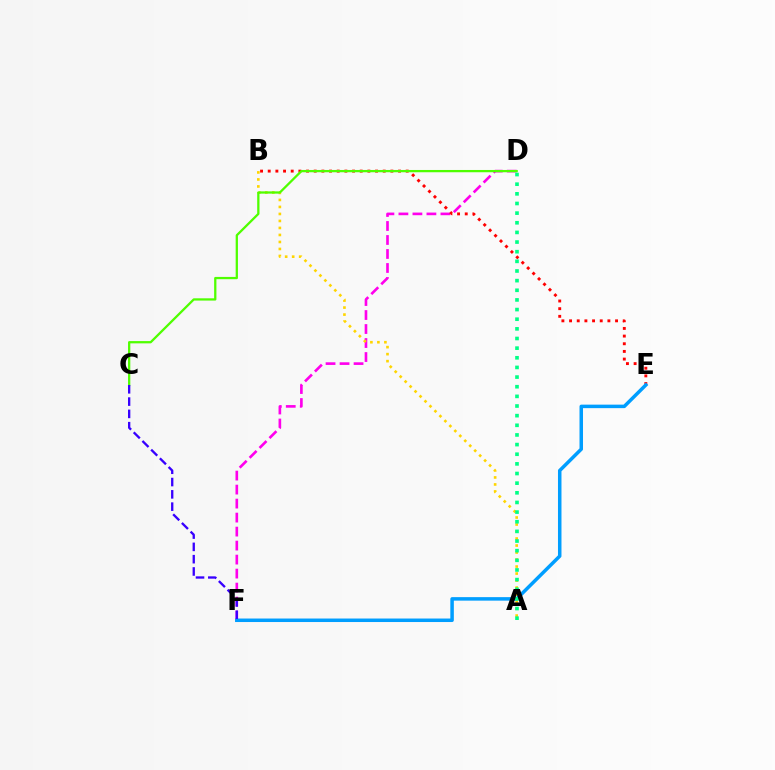{('D', 'F'): [{'color': '#ff00ed', 'line_style': 'dashed', 'thickness': 1.9}], ('A', 'B'): [{'color': '#ffd500', 'line_style': 'dotted', 'thickness': 1.9}], ('B', 'E'): [{'color': '#ff0000', 'line_style': 'dotted', 'thickness': 2.08}], ('E', 'F'): [{'color': '#009eff', 'line_style': 'solid', 'thickness': 2.52}], ('C', 'D'): [{'color': '#4fff00', 'line_style': 'solid', 'thickness': 1.64}], ('C', 'F'): [{'color': '#3700ff', 'line_style': 'dashed', 'thickness': 1.67}], ('A', 'D'): [{'color': '#00ff86', 'line_style': 'dotted', 'thickness': 2.62}]}